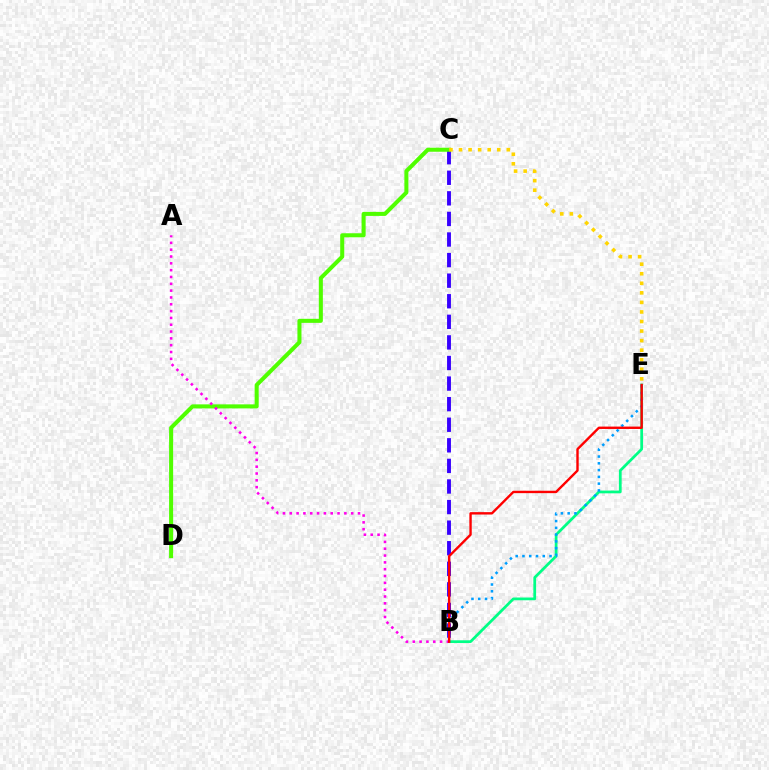{('B', 'E'): [{'color': '#00ff86', 'line_style': 'solid', 'thickness': 1.98}, {'color': '#009eff', 'line_style': 'dotted', 'thickness': 1.84}, {'color': '#ff0000', 'line_style': 'solid', 'thickness': 1.72}], ('B', 'C'): [{'color': '#3700ff', 'line_style': 'dashed', 'thickness': 2.8}], ('C', 'D'): [{'color': '#4fff00', 'line_style': 'solid', 'thickness': 2.91}], ('C', 'E'): [{'color': '#ffd500', 'line_style': 'dotted', 'thickness': 2.6}], ('A', 'B'): [{'color': '#ff00ed', 'line_style': 'dotted', 'thickness': 1.85}]}